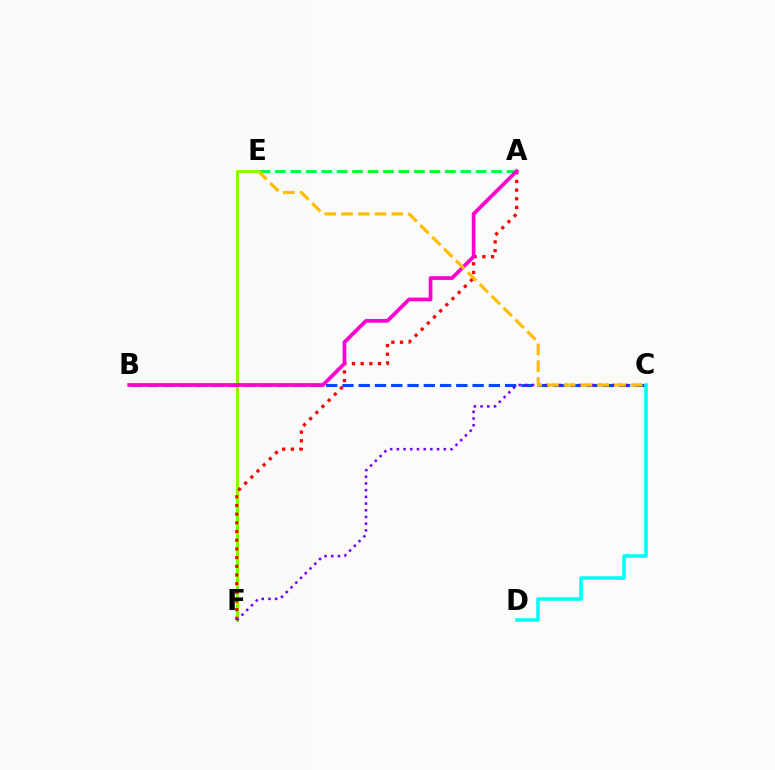{('E', 'F'): [{'color': '#84ff00', 'line_style': 'solid', 'thickness': 2.16}], ('B', 'C'): [{'color': '#004bff', 'line_style': 'dashed', 'thickness': 2.21}], ('A', 'F'): [{'color': '#ff0000', 'line_style': 'dotted', 'thickness': 2.36}], ('A', 'E'): [{'color': '#00ff39', 'line_style': 'dashed', 'thickness': 2.1}], ('C', 'D'): [{'color': '#00fff6', 'line_style': 'solid', 'thickness': 2.55}], ('C', 'F'): [{'color': '#7200ff', 'line_style': 'dotted', 'thickness': 1.82}], ('A', 'B'): [{'color': '#ff00cf', 'line_style': 'solid', 'thickness': 2.68}], ('C', 'E'): [{'color': '#ffbd00', 'line_style': 'dashed', 'thickness': 2.28}]}